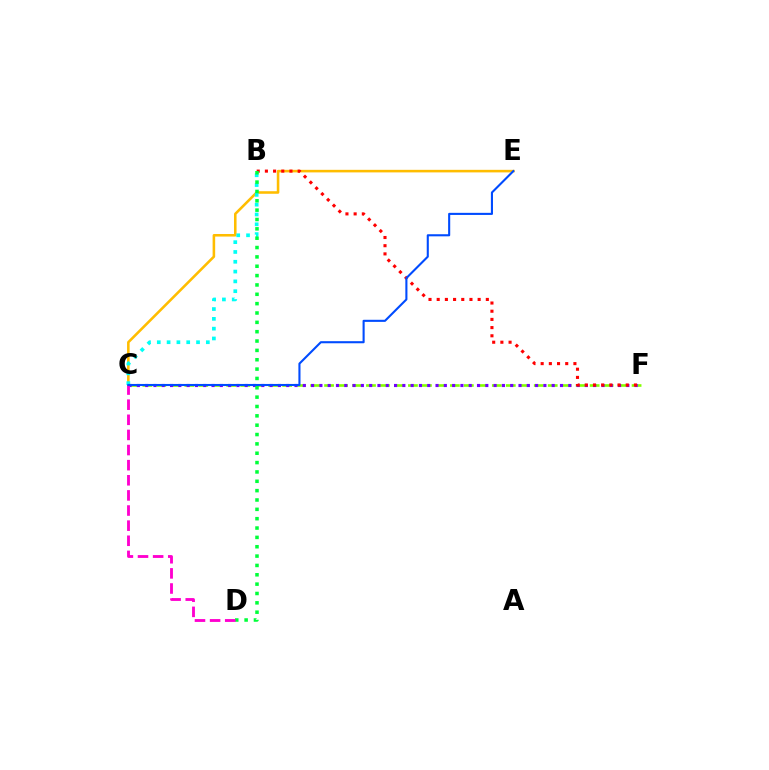{('C', 'F'): [{'color': '#84ff00', 'line_style': 'dashed', 'thickness': 1.9}, {'color': '#7200ff', 'line_style': 'dotted', 'thickness': 2.25}], ('C', 'E'): [{'color': '#ffbd00', 'line_style': 'solid', 'thickness': 1.85}, {'color': '#004bff', 'line_style': 'solid', 'thickness': 1.51}], ('B', 'C'): [{'color': '#00fff6', 'line_style': 'dotted', 'thickness': 2.67}], ('B', 'F'): [{'color': '#ff0000', 'line_style': 'dotted', 'thickness': 2.22}], ('B', 'D'): [{'color': '#00ff39', 'line_style': 'dotted', 'thickness': 2.54}], ('C', 'D'): [{'color': '#ff00cf', 'line_style': 'dashed', 'thickness': 2.05}]}